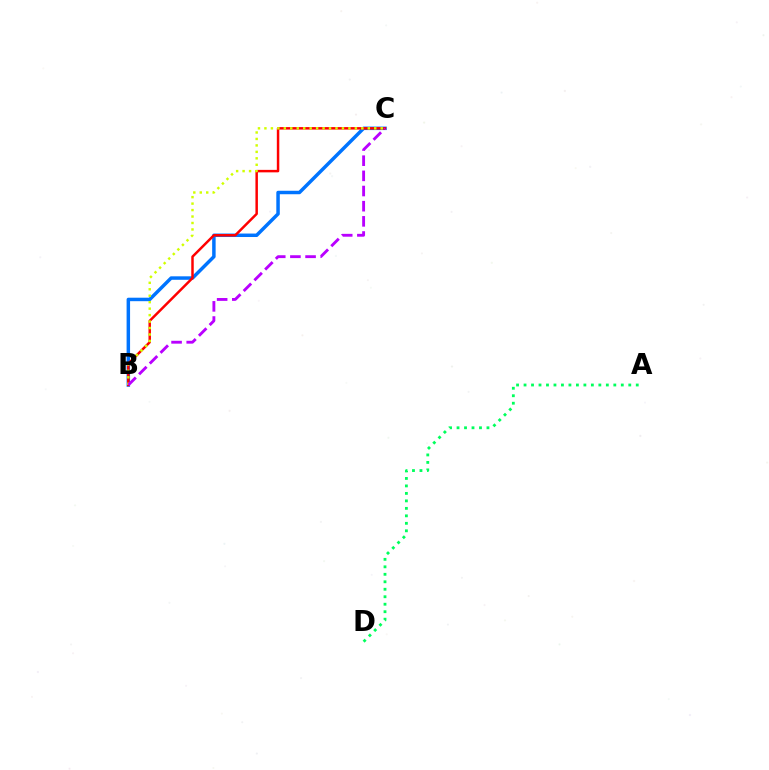{('B', 'C'): [{'color': '#0074ff', 'line_style': 'solid', 'thickness': 2.5}, {'color': '#ff0000', 'line_style': 'solid', 'thickness': 1.78}, {'color': '#d1ff00', 'line_style': 'dotted', 'thickness': 1.76}, {'color': '#b900ff', 'line_style': 'dashed', 'thickness': 2.06}], ('A', 'D'): [{'color': '#00ff5c', 'line_style': 'dotted', 'thickness': 2.03}]}